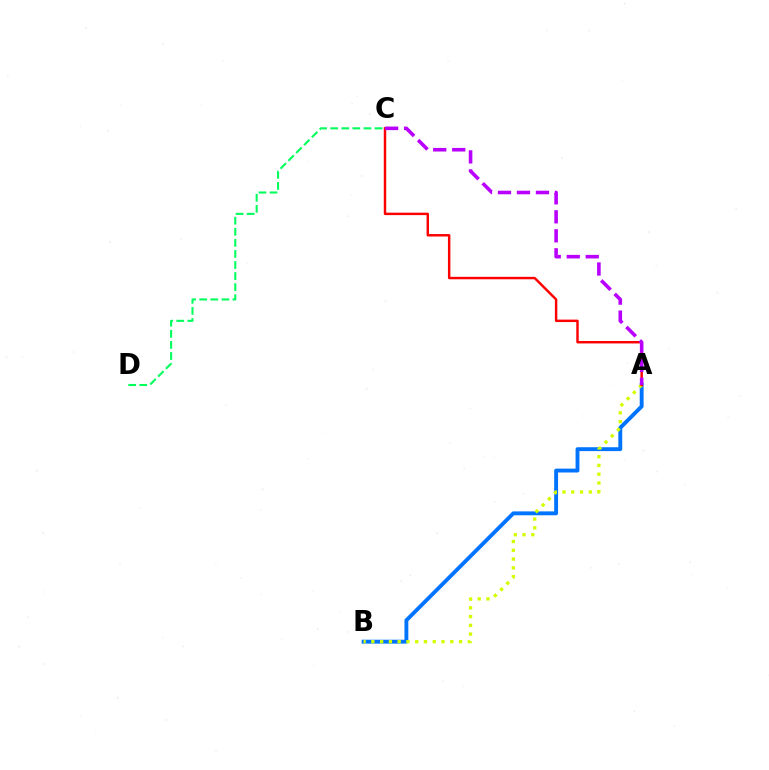{('A', 'B'): [{'color': '#0074ff', 'line_style': 'solid', 'thickness': 2.79}, {'color': '#d1ff00', 'line_style': 'dotted', 'thickness': 2.38}], ('A', 'C'): [{'color': '#ff0000', 'line_style': 'solid', 'thickness': 1.76}, {'color': '#b900ff', 'line_style': 'dashed', 'thickness': 2.58}], ('C', 'D'): [{'color': '#00ff5c', 'line_style': 'dashed', 'thickness': 1.51}]}